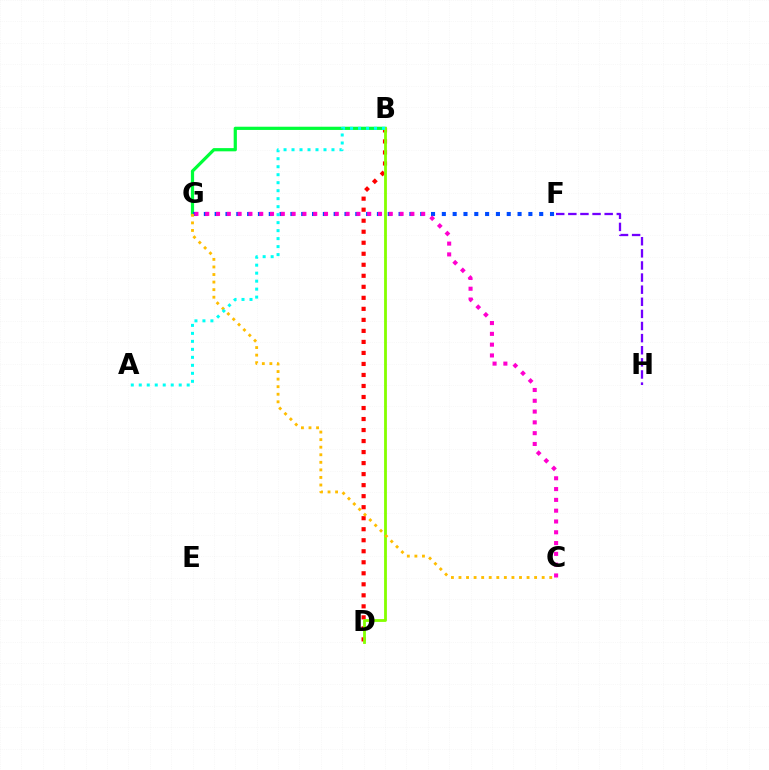{('B', 'D'): [{'color': '#ff0000', 'line_style': 'dotted', 'thickness': 2.99}, {'color': '#84ff00', 'line_style': 'solid', 'thickness': 2.02}], ('F', 'H'): [{'color': '#7200ff', 'line_style': 'dashed', 'thickness': 1.65}], ('B', 'G'): [{'color': '#00ff39', 'line_style': 'solid', 'thickness': 2.31}], ('F', 'G'): [{'color': '#004bff', 'line_style': 'dotted', 'thickness': 2.94}], ('C', 'G'): [{'color': '#ffbd00', 'line_style': 'dotted', 'thickness': 2.05}, {'color': '#ff00cf', 'line_style': 'dotted', 'thickness': 2.93}], ('A', 'B'): [{'color': '#00fff6', 'line_style': 'dotted', 'thickness': 2.17}]}